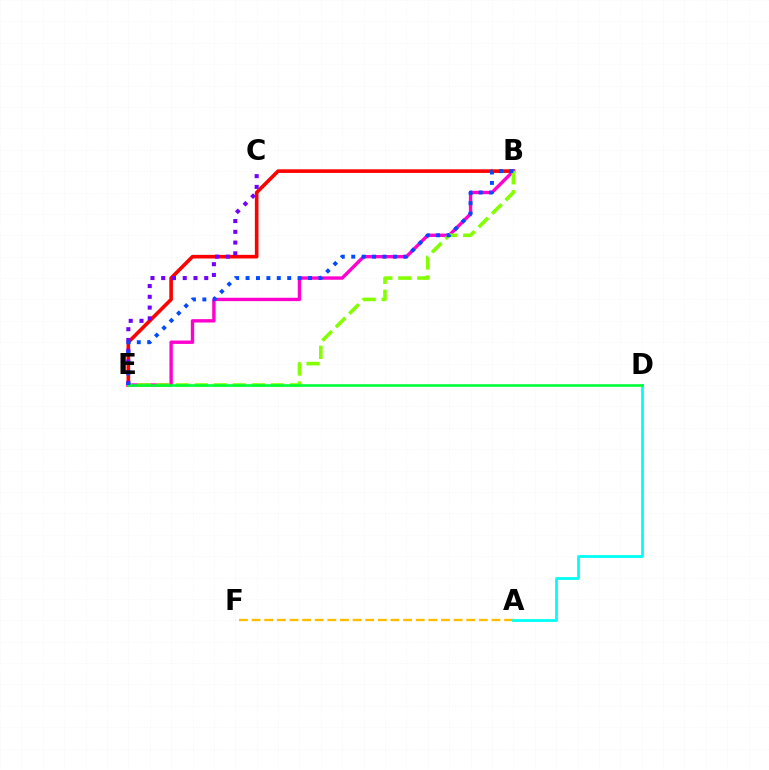{('B', 'E'): [{'color': '#ff0000', 'line_style': 'solid', 'thickness': 2.6}, {'color': '#ff00cf', 'line_style': 'solid', 'thickness': 2.43}, {'color': '#84ff00', 'line_style': 'dashed', 'thickness': 2.58}, {'color': '#004bff', 'line_style': 'dotted', 'thickness': 2.83}], ('A', 'F'): [{'color': '#ffbd00', 'line_style': 'dashed', 'thickness': 1.72}], ('A', 'D'): [{'color': '#00fff6', 'line_style': 'solid', 'thickness': 2.0}], ('C', 'E'): [{'color': '#7200ff', 'line_style': 'dotted', 'thickness': 2.92}], ('D', 'E'): [{'color': '#00ff39', 'line_style': 'solid', 'thickness': 1.88}]}